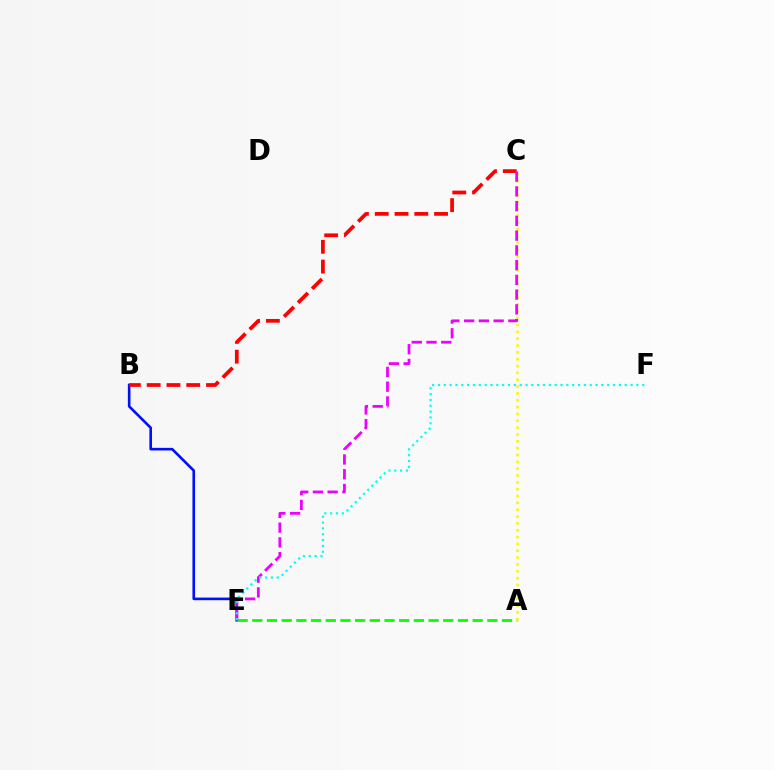{('B', 'E'): [{'color': '#0010ff', 'line_style': 'solid', 'thickness': 1.89}], ('A', 'E'): [{'color': '#08ff00', 'line_style': 'dashed', 'thickness': 2.0}], ('B', 'C'): [{'color': '#ff0000', 'line_style': 'dashed', 'thickness': 2.69}], ('A', 'C'): [{'color': '#fcf500', 'line_style': 'dotted', 'thickness': 1.86}], ('C', 'E'): [{'color': '#ee00ff', 'line_style': 'dashed', 'thickness': 2.0}], ('E', 'F'): [{'color': '#00fff6', 'line_style': 'dotted', 'thickness': 1.59}]}